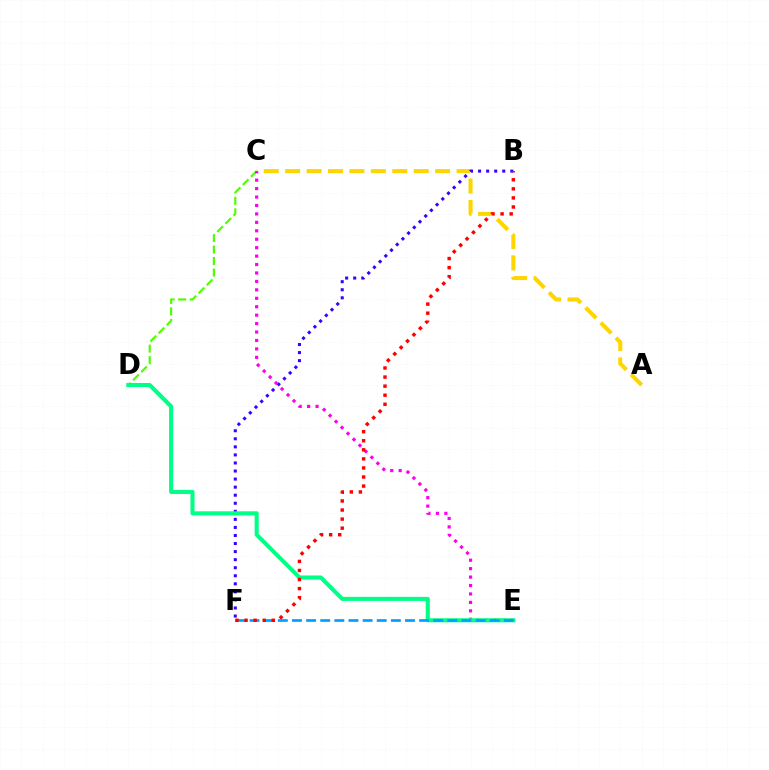{('A', 'C'): [{'color': '#ffd500', 'line_style': 'dashed', 'thickness': 2.91}], ('C', 'D'): [{'color': '#4fff00', 'line_style': 'dashed', 'thickness': 1.56}], ('B', 'F'): [{'color': '#3700ff', 'line_style': 'dotted', 'thickness': 2.19}, {'color': '#ff0000', 'line_style': 'dotted', 'thickness': 2.46}], ('C', 'E'): [{'color': '#ff00ed', 'line_style': 'dotted', 'thickness': 2.29}], ('D', 'E'): [{'color': '#00ff86', 'line_style': 'solid', 'thickness': 2.92}], ('E', 'F'): [{'color': '#009eff', 'line_style': 'dashed', 'thickness': 1.92}]}